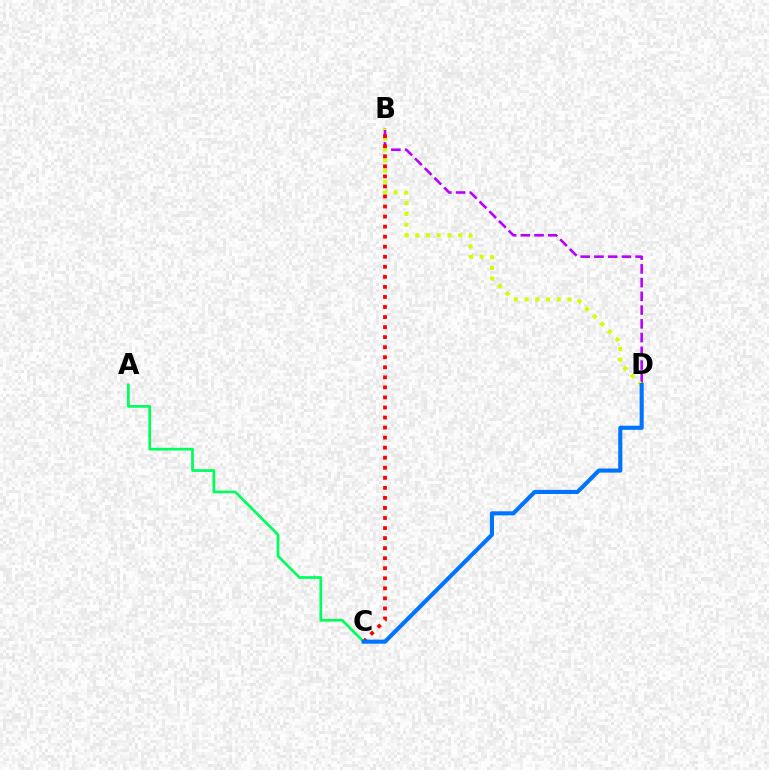{('B', 'D'): [{'color': '#b900ff', 'line_style': 'dashed', 'thickness': 1.87}, {'color': '#d1ff00', 'line_style': 'dotted', 'thickness': 2.92}], ('B', 'C'): [{'color': '#ff0000', 'line_style': 'dotted', 'thickness': 2.73}], ('A', 'C'): [{'color': '#00ff5c', 'line_style': 'solid', 'thickness': 1.96}], ('C', 'D'): [{'color': '#0074ff', 'line_style': 'solid', 'thickness': 2.95}]}